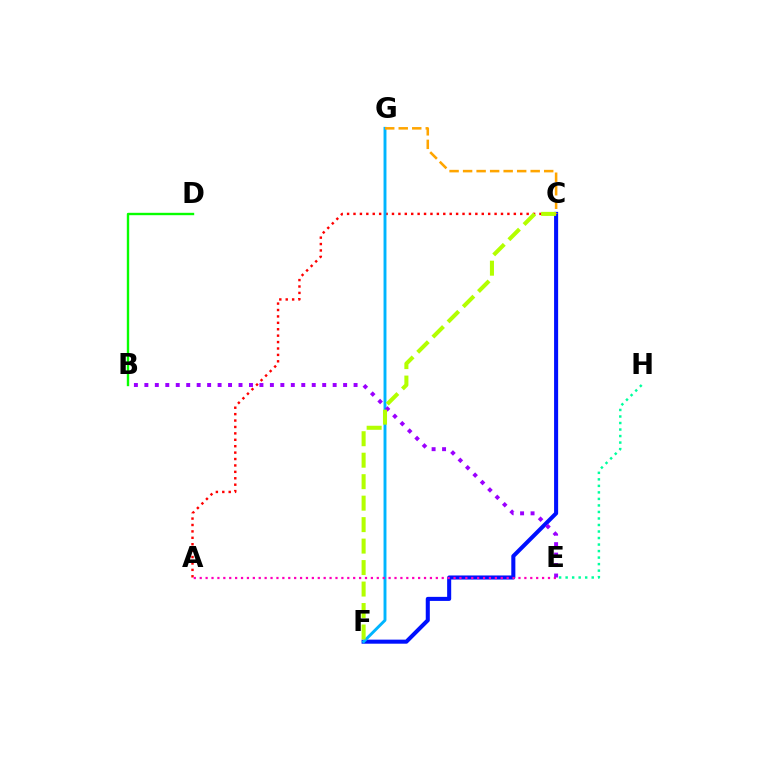{('C', 'F'): [{'color': '#0010ff', 'line_style': 'solid', 'thickness': 2.92}, {'color': '#b3ff00', 'line_style': 'dashed', 'thickness': 2.92}], ('A', 'C'): [{'color': '#ff0000', 'line_style': 'dotted', 'thickness': 1.74}], ('F', 'G'): [{'color': '#00b5ff', 'line_style': 'solid', 'thickness': 2.1}], ('A', 'E'): [{'color': '#ff00bd', 'line_style': 'dotted', 'thickness': 1.6}], ('B', 'D'): [{'color': '#08ff00', 'line_style': 'solid', 'thickness': 1.71}], ('E', 'H'): [{'color': '#00ff9d', 'line_style': 'dotted', 'thickness': 1.77}], ('B', 'E'): [{'color': '#9b00ff', 'line_style': 'dotted', 'thickness': 2.84}], ('C', 'G'): [{'color': '#ffa500', 'line_style': 'dashed', 'thickness': 1.84}]}